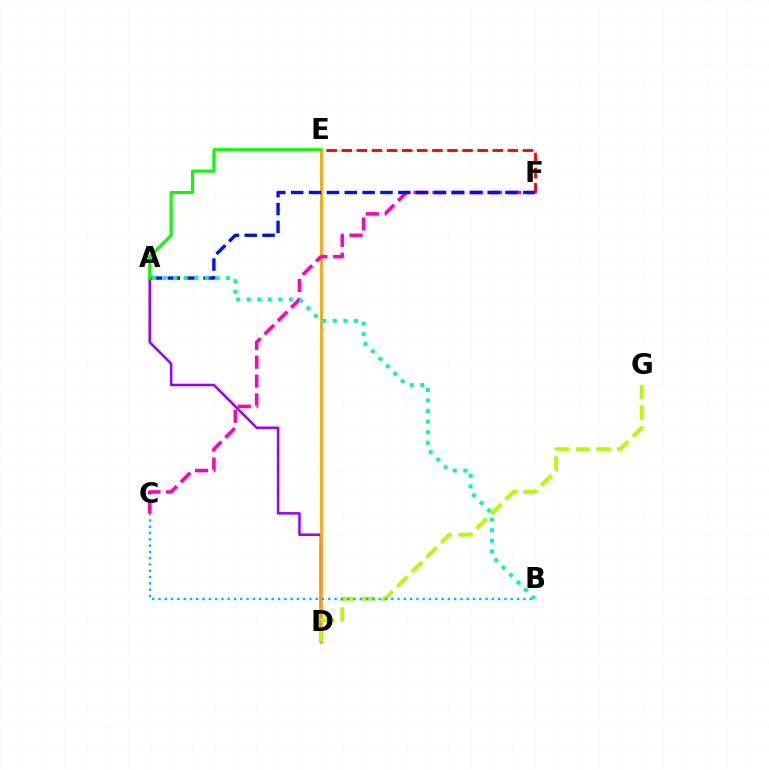{('A', 'D'): [{'color': '#9b00ff', 'line_style': 'solid', 'thickness': 1.83}], ('E', 'F'): [{'color': '#ff0000', 'line_style': 'dashed', 'thickness': 2.05}], ('D', 'E'): [{'color': '#ffa500', 'line_style': 'solid', 'thickness': 2.0}], ('C', 'F'): [{'color': '#ff00bd', 'line_style': 'dashed', 'thickness': 2.56}], ('D', 'G'): [{'color': '#b3ff00', 'line_style': 'dashed', 'thickness': 2.81}], ('B', 'C'): [{'color': '#00b5ff', 'line_style': 'dotted', 'thickness': 1.71}], ('A', 'F'): [{'color': '#0010ff', 'line_style': 'dashed', 'thickness': 2.43}], ('A', 'B'): [{'color': '#00ff9d', 'line_style': 'dotted', 'thickness': 2.87}], ('A', 'E'): [{'color': '#08ff00', 'line_style': 'solid', 'thickness': 2.25}]}